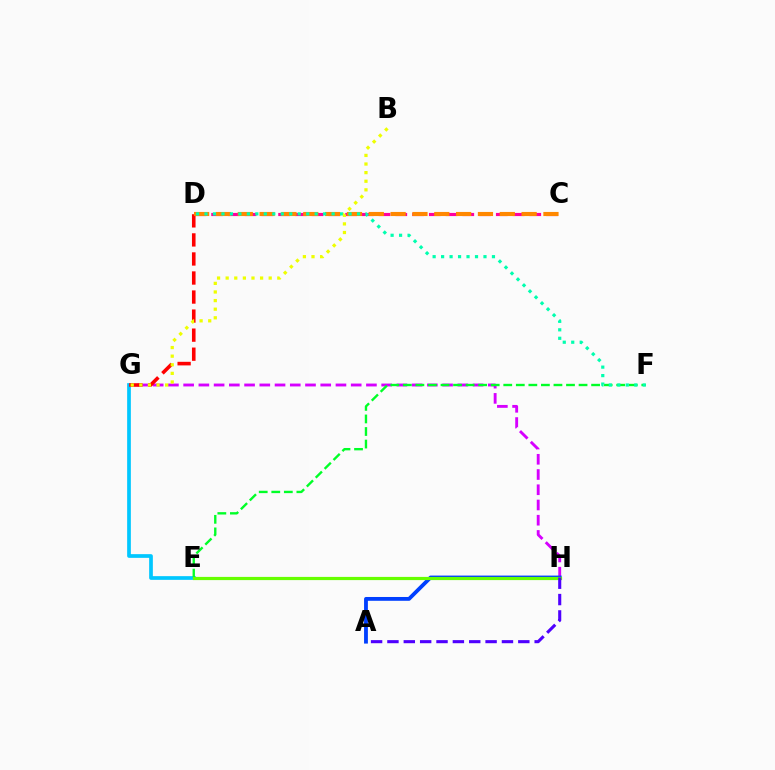{('G', 'H'): [{'color': '#d600ff', 'line_style': 'dashed', 'thickness': 2.07}], ('E', 'G'): [{'color': '#00c7ff', 'line_style': 'solid', 'thickness': 2.67}], ('E', 'F'): [{'color': '#00ff27', 'line_style': 'dashed', 'thickness': 1.7}], ('C', 'D'): [{'color': '#ff00a0', 'line_style': 'dashed', 'thickness': 2.27}, {'color': '#ff8800', 'line_style': 'dashed', 'thickness': 2.97}], ('A', 'H'): [{'color': '#003fff', 'line_style': 'solid', 'thickness': 2.75}, {'color': '#4f00ff', 'line_style': 'dashed', 'thickness': 2.22}], ('D', 'G'): [{'color': '#ff0000', 'line_style': 'dashed', 'thickness': 2.59}], ('E', 'H'): [{'color': '#66ff00', 'line_style': 'solid', 'thickness': 2.3}], ('D', 'F'): [{'color': '#00ffaf', 'line_style': 'dotted', 'thickness': 2.3}], ('B', 'G'): [{'color': '#eeff00', 'line_style': 'dotted', 'thickness': 2.34}]}